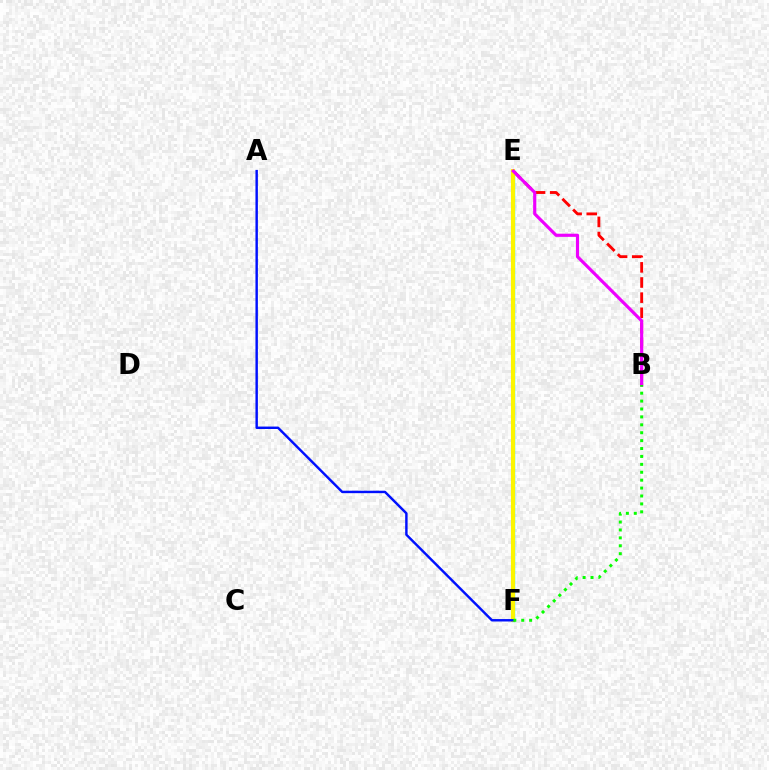{('B', 'E'): [{'color': '#ff0000', 'line_style': 'dashed', 'thickness': 2.06}, {'color': '#ee00ff', 'line_style': 'solid', 'thickness': 2.27}], ('E', 'F'): [{'color': '#00fff6', 'line_style': 'solid', 'thickness': 2.42}, {'color': '#fcf500', 'line_style': 'solid', 'thickness': 2.96}], ('A', 'F'): [{'color': '#0010ff', 'line_style': 'solid', 'thickness': 1.75}], ('B', 'F'): [{'color': '#08ff00', 'line_style': 'dotted', 'thickness': 2.15}]}